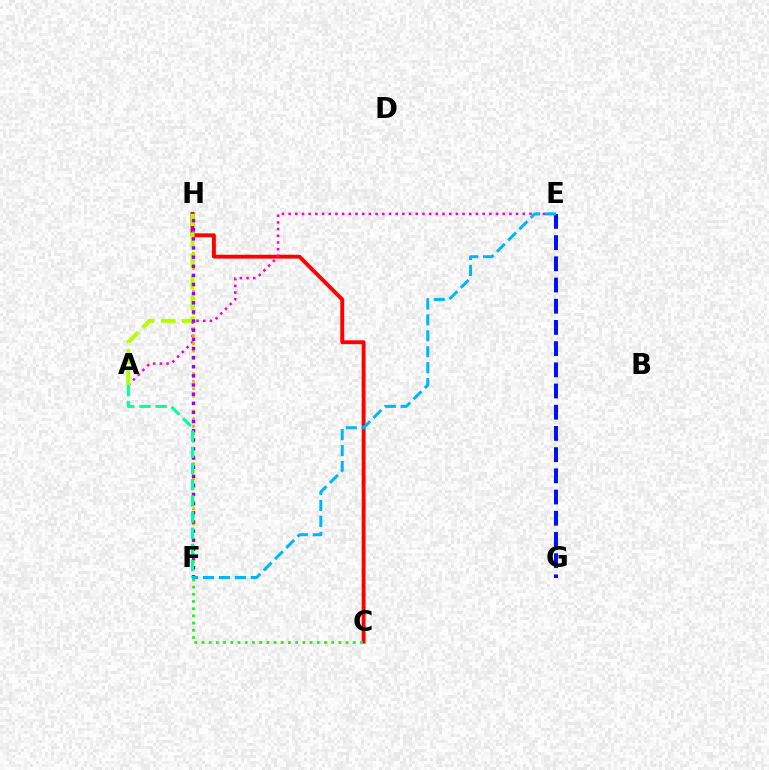{('C', 'H'): [{'color': '#ff0000', 'line_style': 'solid', 'thickness': 2.8}], ('A', 'E'): [{'color': '#ff00bd', 'line_style': 'dotted', 'thickness': 1.82}], ('F', 'H'): [{'color': '#ffa500', 'line_style': 'dotted', 'thickness': 2.04}, {'color': '#9b00ff', 'line_style': 'dotted', 'thickness': 2.48}], ('A', 'H'): [{'color': '#b3ff00', 'line_style': 'dashed', 'thickness': 2.86}], ('E', 'G'): [{'color': '#0010ff', 'line_style': 'dashed', 'thickness': 2.88}], ('C', 'F'): [{'color': '#08ff00', 'line_style': 'dotted', 'thickness': 1.96}], ('E', 'F'): [{'color': '#00b5ff', 'line_style': 'dashed', 'thickness': 2.16}], ('A', 'F'): [{'color': '#00ff9d', 'line_style': 'dashed', 'thickness': 2.2}]}